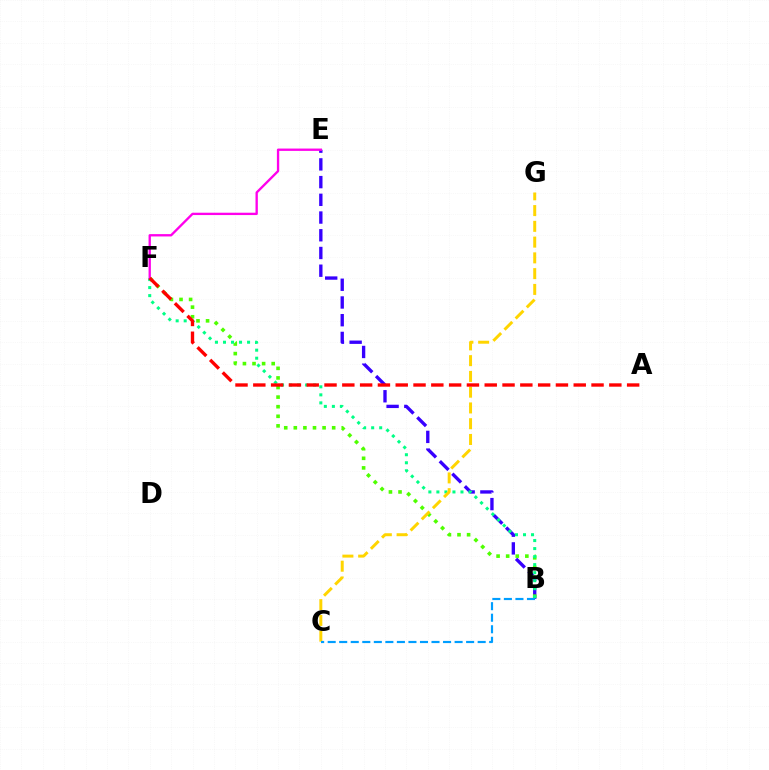{('B', 'E'): [{'color': '#3700ff', 'line_style': 'dashed', 'thickness': 2.41}], ('B', 'F'): [{'color': '#4fff00', 'line_style': 'dotted', 'thickness': 2.6}, {'color': '#00ff86', 'line_style': 'dotted', 'thickness': 2.18}], ('C', 'G'): [{'color': '#ffd500', 'line_style': 'dashed', 'thickness': 2.14}], ('E', 'F'): [{'color': '#ff00ed', 'line_style': 'solid', 'thickness': 1.68}], ('A', 'F'): [{'color': '#ff0000', 'line_style': 'dashed', 'thickness': 2.42}], ('B', 'C'): [{'color': '#009eff', 'line_style': 'dashed', 'thickness': 1.57}]}